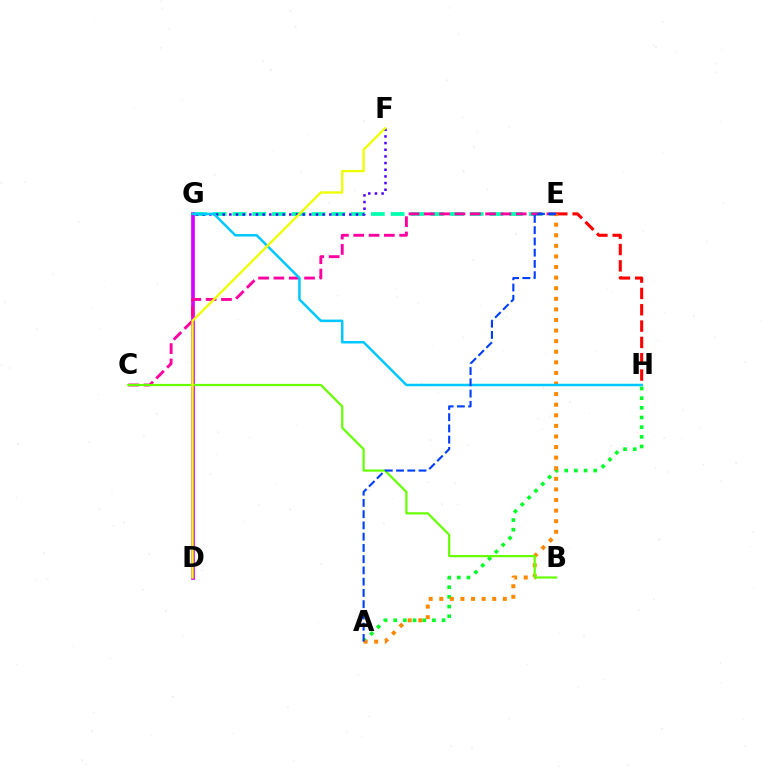{('E', 'H'): [{'color': '#ff0000', 'line_style': 'dashed', 'thickness': 2.22}], ('E', 'G'): [{'color': '#00ffaf', 'line_style': 'dashed', 'thickness': 2.69}], ('A', 'H'): [{'color': '#00ff27', 'line_style': 'dotted', 'thickness': 2.63}], ('F', 'G'): [{'color': '#4f00ff', 'line_style': 'dotted', 'thickness': 1.81}], ('A', 'E'): [{'color': '#ff8800', 'line_style': 'dotted', 'thickness': 2.88}, {'color': '#003fff', 'line_style': 'dashed', 'thickness': 1.53}], ('D', 'G'): [{'color': '#d600ff', 'line_style': 'solid', 'thickness': 2.64}], ('C', 'E'): [{'color': '#ff00a0', 'line_style': 'dashed', 'thickness': 2.08}], ('G', 'H'): [{'color': '#00c7ff', 'line_style': 'solid', 'thickness': 1.81}], ('B', 'C'): [{'color': '#66ff00', 'line_style': 'solid', 'thickness': 1.59}], ('D', 'F'): [{'color': '#eeff00', 'line_style': 'solid', 'thickness': 1.67}]}